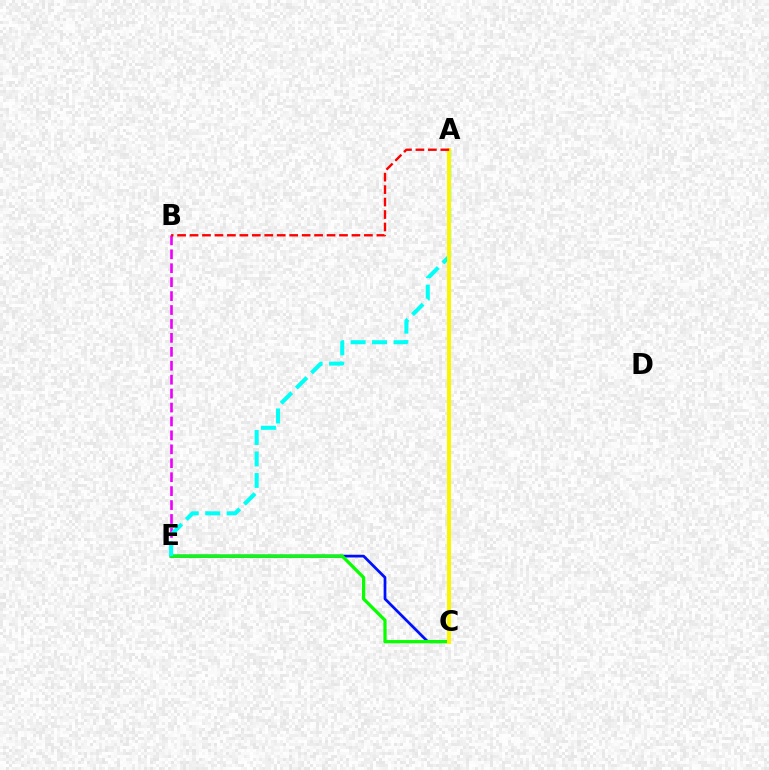{('C', 'E'): [{'color': '#0010ff', 'line_style': 'solid', 'thickness': 1.98}, {'color': '#08ff00', 'line_style': 'solid', 'thickness': 2.33}], ('B', 'E'): [{'color': '#ee00ff', 'line_style': 'dashed', 'thickness': 1.89}], ('A', 'E'): [{'color': '#00fff6', 'line_style': 'dashed', 'thickness': 2.91}], ('A', 'C'): [{'color': '#fcf500', 'line_style': 'solid', 'thickness': 2.88}], ('A', 'B'): [{'color': '#ff0000', 'line_style': 'dashed', 'thickness': 1.69}]}